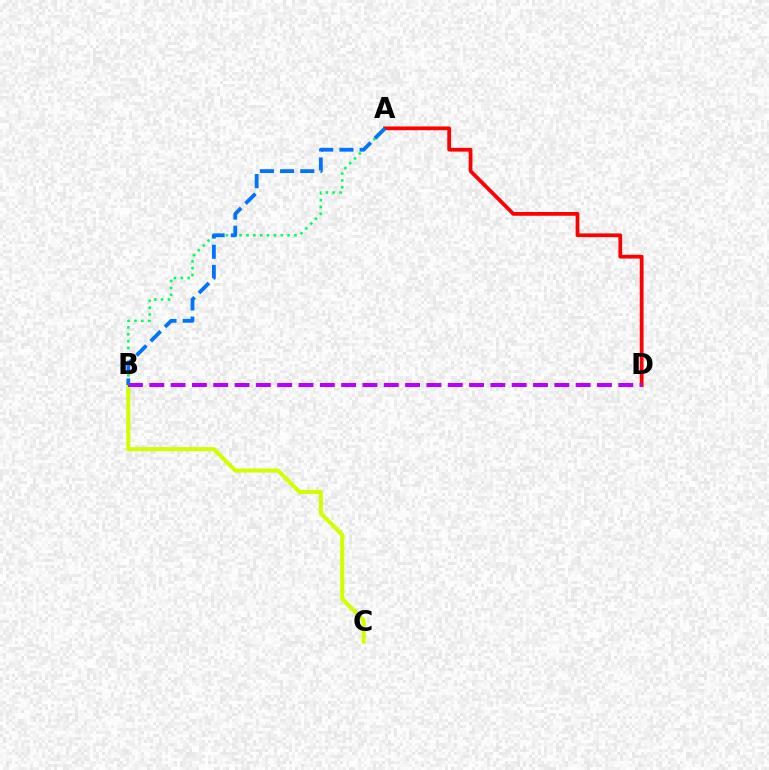{('A', 'B'): [{'color': '#00ff5c', 'line_style': 'dotted', 'thickness': 1.86}, {'color': '#0074ff', 'line_style': 'dashed', 'thickness': 2.74}], ('B', 'C'): [{'color': '#d1ff00', 'line_style': 'solid', 'thickness': 2.94}], ('A', 'D'): [{'color': '#ff0000', 'line_style': 'solid', 'thickness': 2.71}], ('B', 'D'): [{'color': '#b900ff', 'line_style': 'dashed', 'thickness': 2.9}]}